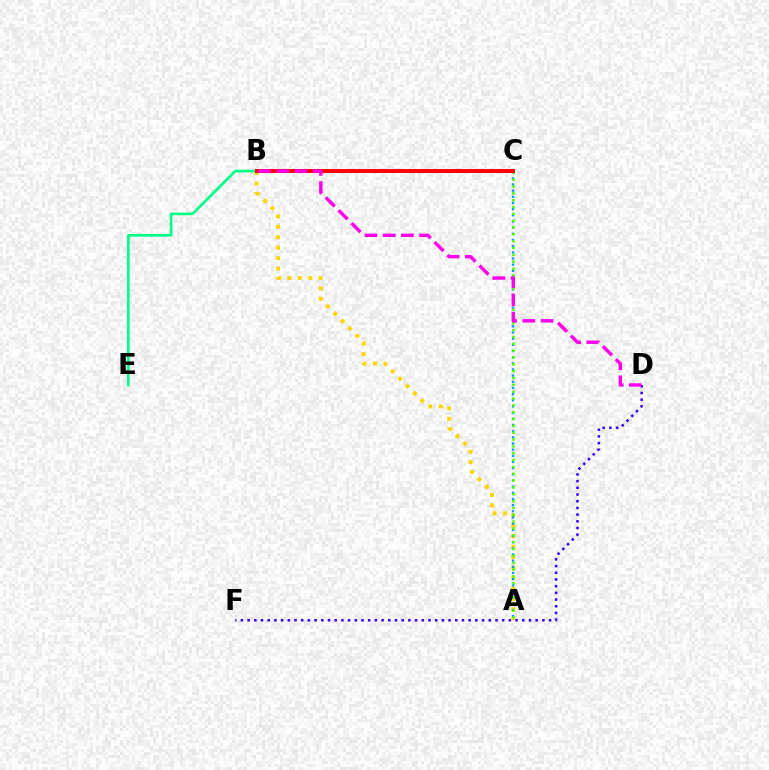{('A', 'B'): [{'color': '#ffd500', 'line_style': 'dotted', 'thickness': 2.83}], ('D', 'F'): [{'color': '#3700ff', 'line_style': 'dotted', 'thickness': 1.82}], ('A', 'C'): [{'color': '#009eff', 'line_style': 'dotted', 'thickness': 1.68}, {'color': '#4fff00', 'line_style': 'dotted', 'thickness': 1.86}], ('B', 'E'): [{'color': '#00ff86', 'line_style': 'solid', 'thickness': 1.92}], ('B', 'C'): [{'color': '#ff0000', 'line_style': 'solid', 'thickness': 2.86}], ('B', 'D'): [{'color': '#ff00ed', 'line_style': 'dashed', 'thickness': 2.47}]}